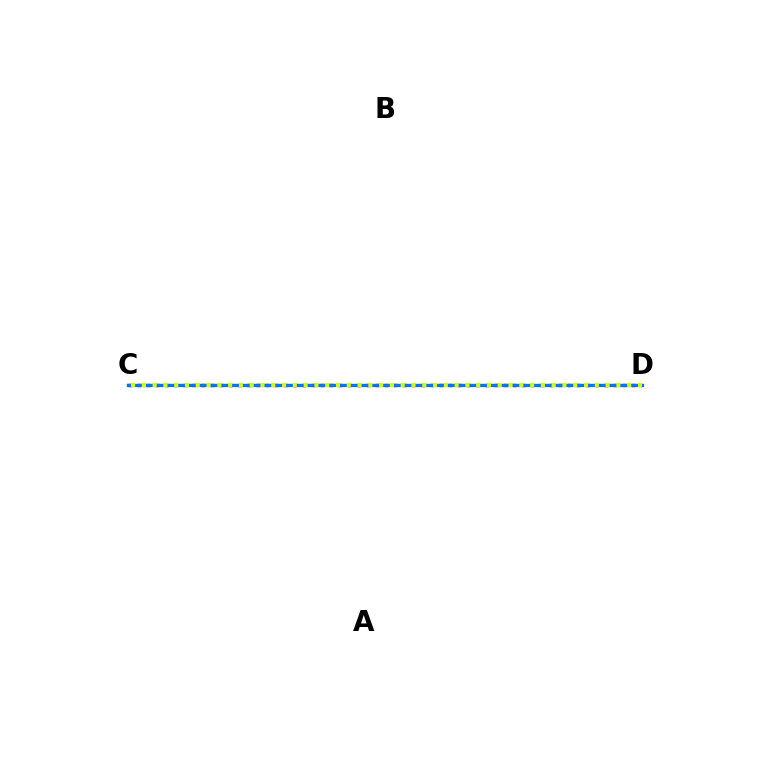{('C', 'D'): [{'color': '#ff0000', 'line_style': 'dotted', 'thickness': 2.49}, {'color': '#00ff5c', 'line_style': 'solid', 'thickness': 1.66}, {'color': '#b900ff', 'line_style': 'dotted', 'thickness': 2.18}, {'color': '#0074ff', 'line_style': 'solid', 'thickness': 2.32}, {'color': '#d1ff00', 'line_style': 'dotted', 'thickness': 2.93}]}